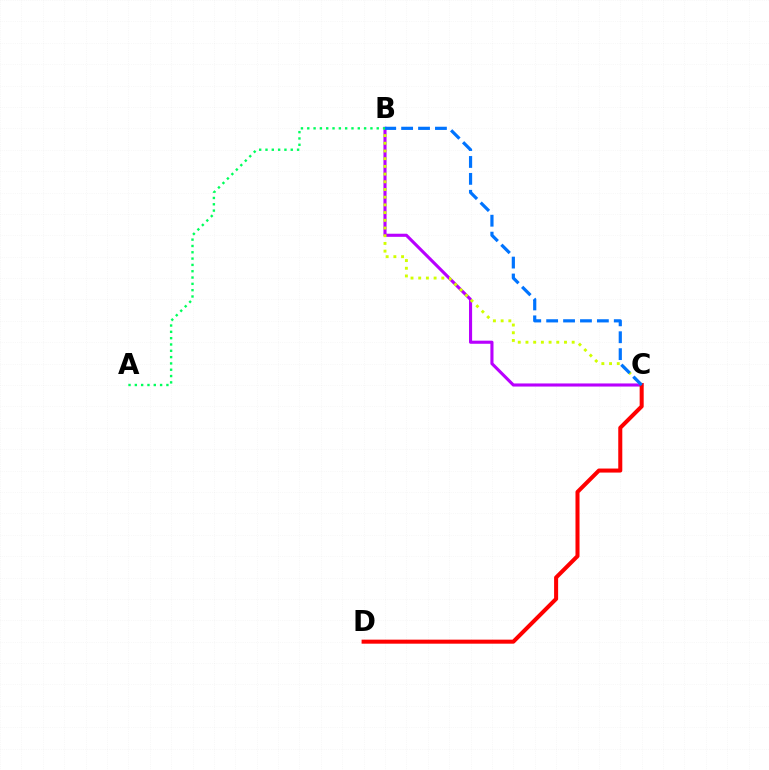{('B', 'C'): [{'color': '#b900ff', 'line_style': 'solid', 'thickness': 2.23}, {'color': '#d1ff00', 'line_style': 'dotted', 'thickness': 2.09}, {'color': '#0074ff', 'line_style': 'dashed', 'thickness': 2.3}], ('C', 'D'): [{'color': '#ff0000', 'line_style': 'solid', 'thickness': 2.9}], ('A', 'B'): [{'color': '#00ff5c', 'line_style': 'dotted', 'thickness': 1.72}]}